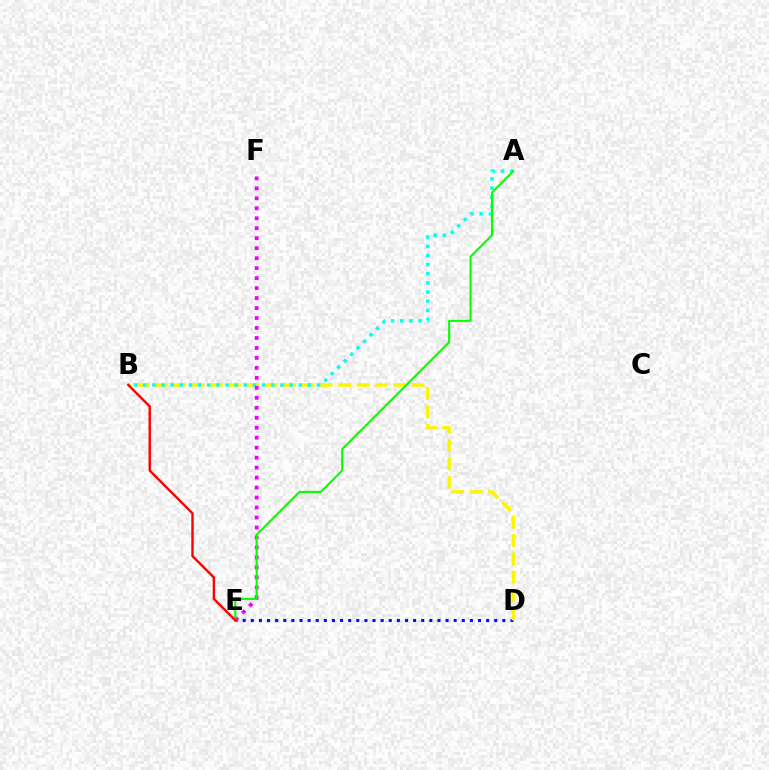{('D', 'E'): [{'color': '#0010ff', 'line_style': 'dotted', 'thickness': 2.2}], ('B', 'D'): [{'color': '#fcf500', 'line_style': 'dashed', 'thickness': 2.49}], ('A', 'B'): [{'color': '#00fff6', 'line_style': 'dotted', 'thickness': 2.49}], ('E', 'F'): [{'color': '#ee00ff', 'line_style': 'dotted', 'thickness': 2.71}], ('A', 'E'): [{'color': '#08ff00', 'line_style': 'solid', 'thickness': 1.52}], ('B', 'E'): [{'color': '#ff0000', 'line_style': 'solid', 'thickness': 1.73}]}